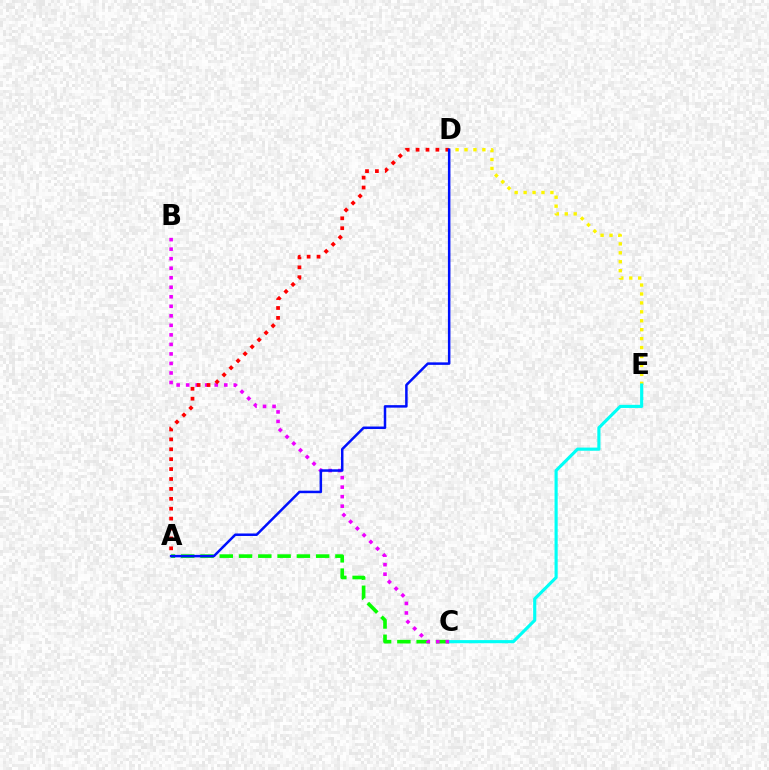{('D', 'E'): [{'color': '#fcf500', 'line_style': 'dotted', 'thickness': 2.43}], ('A', 'C'): [{'color': '#08ff00', 'line_style': 'dashed', 'thickness': 2.62}], ('C', 'E'): [{'color': '#00fff6', 'line_style': 'solid', 'thickness': 2.26}], ('B', 'C'): [{'color': '#ee00ff', 'line_style': 'dotted', 'thickness': 2.59}], ('A', 'D'): [{'color': '#ff0000', 'line_style': 'dotted', 'thickness': 2.69}, {'color': '#0010ff', 'line_style': 'solid', 'thickness': 1.8}]}